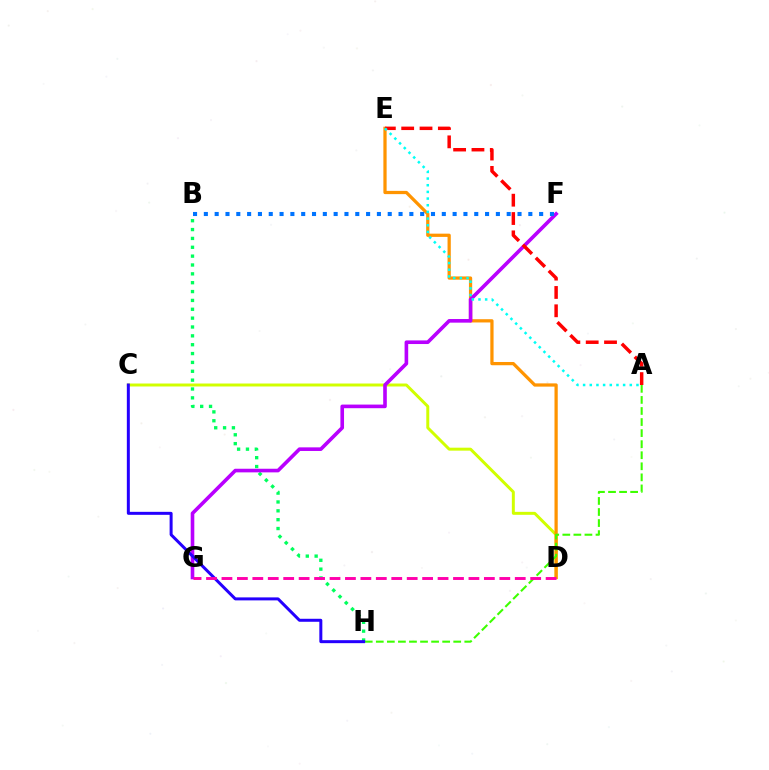{('C', 'D'): [{'color': '#d1ff00', 'line_style': 'solid', 'thickness': 2.14}], ('D', 'E'): [{'color': '#ff9400', 'line_style': 'solid', 'thickness': 2.34}], ('A', 'H'): [{'color': '#3dff00', 'line_style': 'dashed', 'thickness': 1.5}], ('B', 'H'): [{'color': '#00ff5c', 'line_style': 'dotted', 'thickness': 2.41}], ('F', 'G'): [{'color': '#b900ff', 'line_style': 'solid', 'thickness': 2.61}], ('B', 'F'): [{'color': '#0074ff', 'line_style': 'dotted', 'thickness': 2.94}], ('A', 'E'): [{'color': '#ff0000', 'line_style': 'dashed', 'thickness': 2.49}, {'color': '#00fff6', 'line_style': 'dotted', 'thickness': 1.81}], ('C', 'H'): [{'color': '#2500ff', 'line_style': 'solid', 'thickness': 2.16}], ('D', 'G'): [{'color': '#ff00ac', 'line_style': 'dashed', 'thickness': 2.1}]}